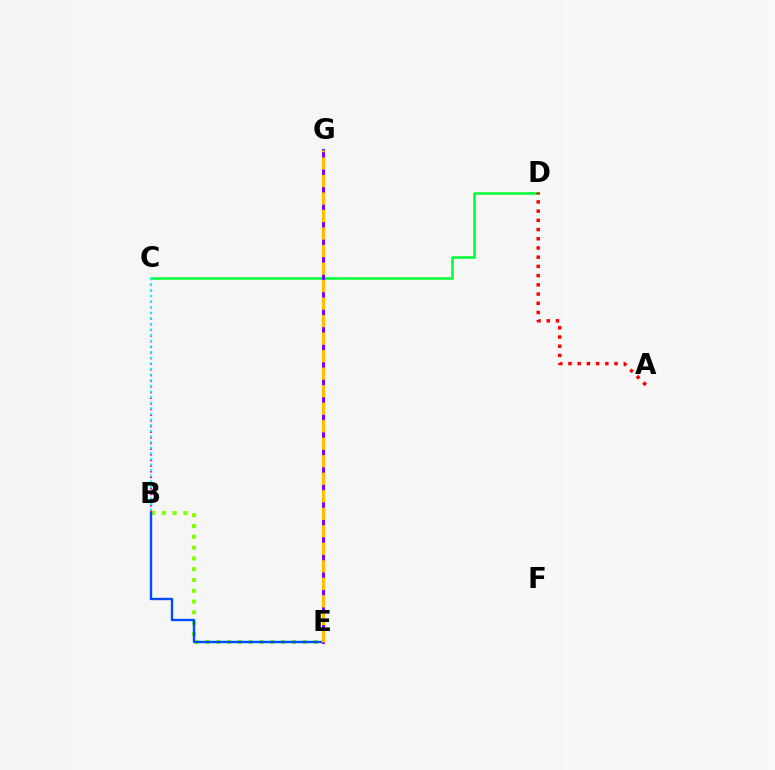{('B', 'E'): [{'color': '#84ff00', 'line_style': 'dotted', 'thickness': 2.93}, {'color': '#004bff', 'line_style': 'solid', 'thickness': 1.71}], ('C', 'D'): [{'color': '#00ff39', 'line_style': 'solid', 'thickness': 1.83}], ('B', 'C'): [{'color': '#ff00cf', 'line_style': 'dotted', 'thickness': 1.54}, {'color': '#00fff6', 'line_style': 'dotted', 'thickness': 1.53}], ('E', 'G'): [{'color': '#7200ff', 'line_style': 'solid', 'thickness': 2.07}, {'color': '#ffbd00', 'line_style': 'dashed', 'thickness': 2.38}], ('A', 'D'): [{'color': '#ff0000', 'line_style': 'dotted', 'thickness': 2.5}]}